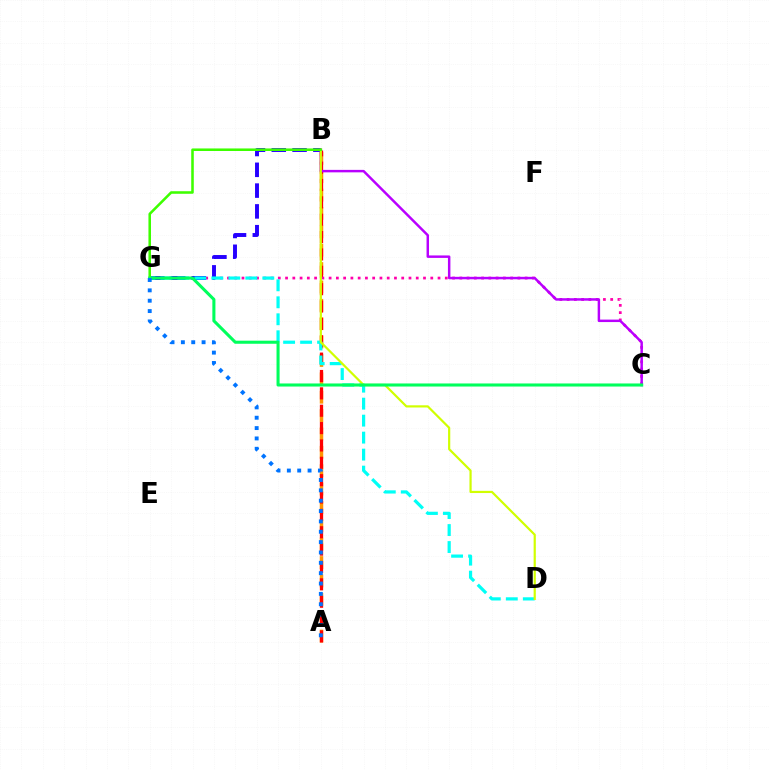{('A', 'B'): [{'color': '#ff9400', 'line_style': 'dashed', 'thickness': 2.5}, {'color': '#ff0000', 'line_style': 'dashed', 'thickness': 2.36}], ('C', 'G'): [{'color': '#ff00ac', 'line_style': 'dotted', 'thickness': 1.97}, {'color': '#00ff5c', 'line_style': 'solid', 'thickness': 2.21}], ('B', 'C'): [{'color': '#b900ff', 'line_style': 'solid', 'thickness': 1.78}], ('B', 'G'): [{'color': '#2500ff', 'line_style': 'dashed', 'thickness': 2.82}, {'color': '#3dff00', 'line_style': 'solid', 'thickness': 1.84}], ('D', 'G'): [{'color': '#00fff6', 'line_style': 'dashed', 'thickness': 2.31}], ('B', 'D'): [{'color': '#d1ff00', 'line_style': 'solid', 'thickness': 1.58}], ('A', 'G'): [{'color': '#0074ff', 'line_style': 'dotted', 'thickness': 2.81}]}